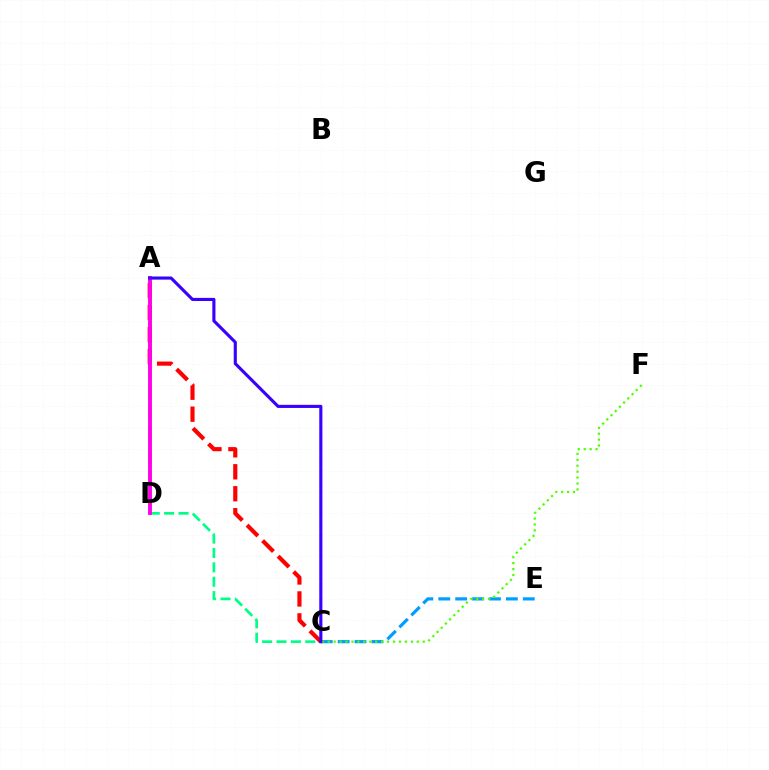{('C', 'E'): [{'color': '#009eff', 'line_style': 'dashed', 'thickness': 2.3}], ('A', 'D'): [{'color': '#ffd500', 'line_style': 'dashed', 'thickness': 2.9}, {'color': '#ff00ed', 'line_style': 'solid', 'thickness': 2.78}], ('C', 'D'): [{'color': '#00ff86', 'line_style': 'dashed', 'thickness': 1.95}], ('A', 'C'): [{'color': '#ff0000', 'line_style': 'dashed', 'thickness': 2.98}, {'color': '#3700ff', 'line_style': 'solid', 'thickness': 2.24}], ('C', 'F'): [{'color': '#4fff00', 'line_style': 'dotted', 'thickness': 1.61}]}